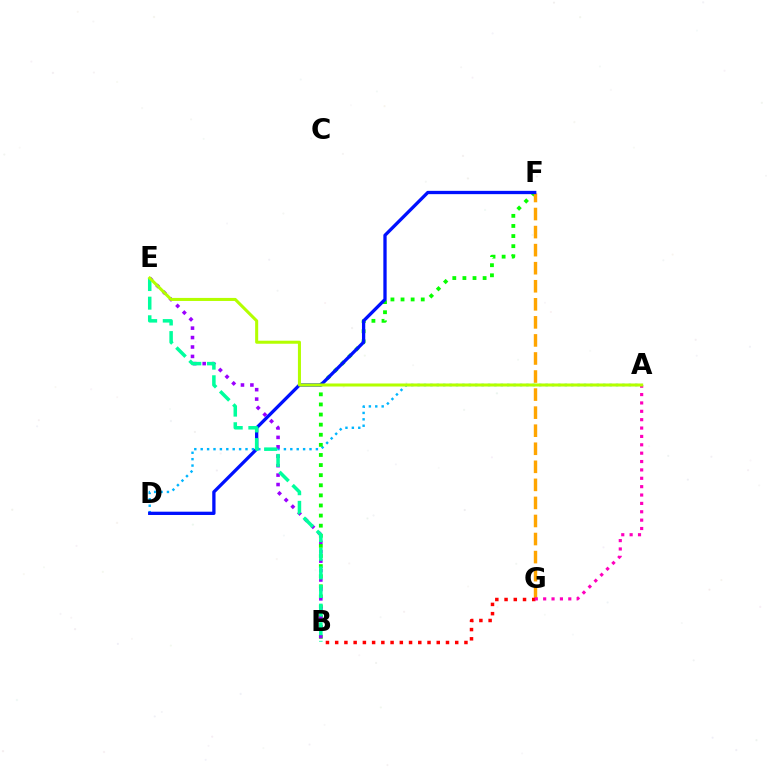{('A', 'D'): [{'color': '#00b5ff', 'line_style': 'dotted', 'thickness': 1.74}], ('B', 'F'): [{'color': '#08ff00', 'line_style': 'dotted', 'thickness': 2.74}], ('F', 'G'): [{'color': '#ffa500', 'line_style': 'dashed', 'thickness': 2.45}], ('B', 'E'): [{'color': '#9b00ff', 'line_style': 'dotted', 'thickness': 2.56}, {'color': '#00ff9d', 'line_style': 'dashed', 'thickness': 2.53}], ('B', 'G'): [{'color': '#ff0000', 'line_style': 'dotted', 'thickness': 2.51}], ('D', 'F'): [{'color': '#0010ff', 'line_style': 'solid', 'thickness': 2.37}], ('A', 'G'): [{'color': '#ff00bd', 'line_style': 'dotted', 'thickness': 2.27}], ('A', 'E'): [{'color': '#b3ff00', 'line_style': 'solid', 'thickness': 2.19}]}